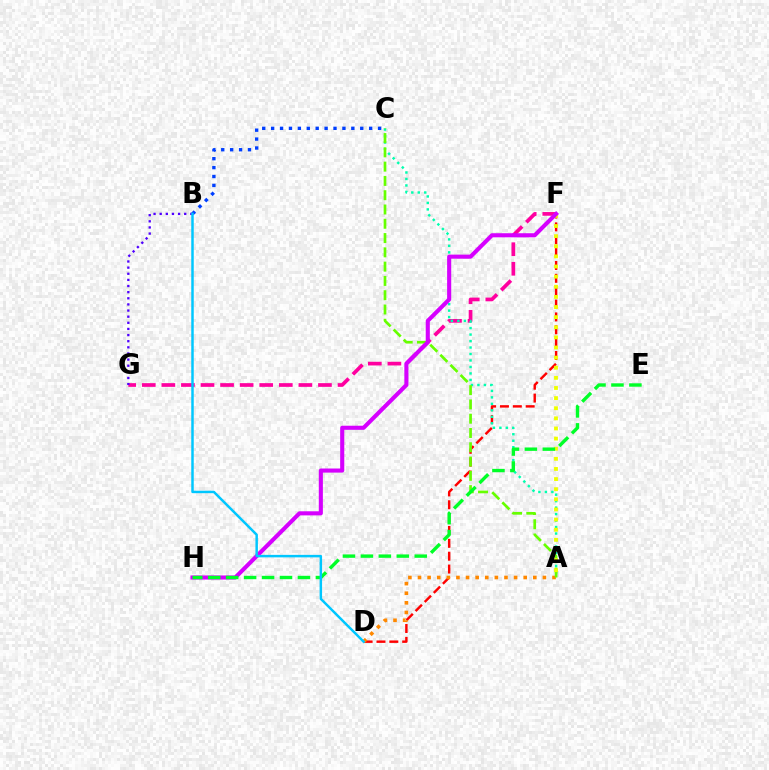{('D', 'F'): [{'color': '#ff0000', 'line_style': 'dashed', 'thickness': 1.75}], ('F', 'G'): [{'color': '#ff00a0', 'line_style': 'dashed', 'thickness': 2.66}], ('B', 'C'): [{'color': '#003fff', 'line_style': 'dotted', 'thickness': 2.42}], ('A', 'D'): [{'color': '#ff8800', 'line_style': 'dotted', 'thickness': 2.61}], ('B', 'G'): [{'color': '#4f00ff', 'line_style': 'dotted', 'thickness': 1.67}], ('A', 'C'): [{'color': '#00ffaf', 'line_style': 'dotted', 'thickness': 1.76}, {'color': '#66ff00', 'line_style': 'dashed', 'thickness': 1.94}], ('A', 'F'): [{'color': '#eeff00', 'line_style': 'dotted', 'thickness': 2.75}], ('F', 'H'): [{'color': '#d600ff', 'line_style': 'solid', 'thickness': 2.95}], ('E', 'H'): [{'color': '#00ff27', 'line_style': 'dashed', 'thickness': 2.44}], ('B', 'D'): [{'color': '#00c7ff', 'line_style': 'solid', 'thickness': 1.78}]}